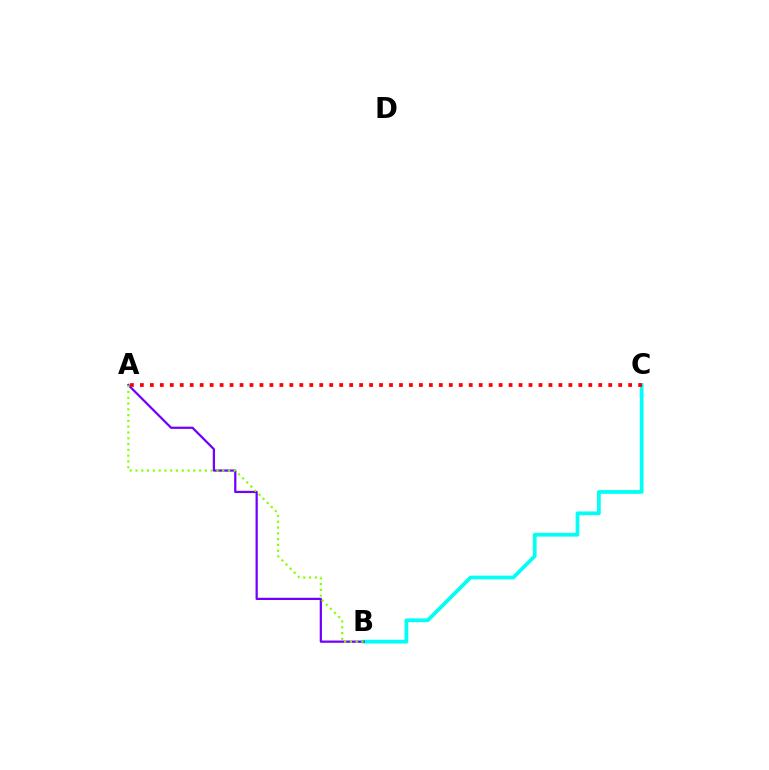{('B', 'C'): [{'color': '#00fff6', 'line_style': 'solid', 'thickness': 2.7}], ('A', 'B'): [{'color': '#7200ff', 'line_style': 'solid', 'thickness': 1.61}, {'color': '#84ff00', 'line_style': 'dotted', 'thickness': 1.57}], ('A', 'C'): [{'color': '#ff0000', 'line_style': 'dotted', 'thickness': 2.71}]}